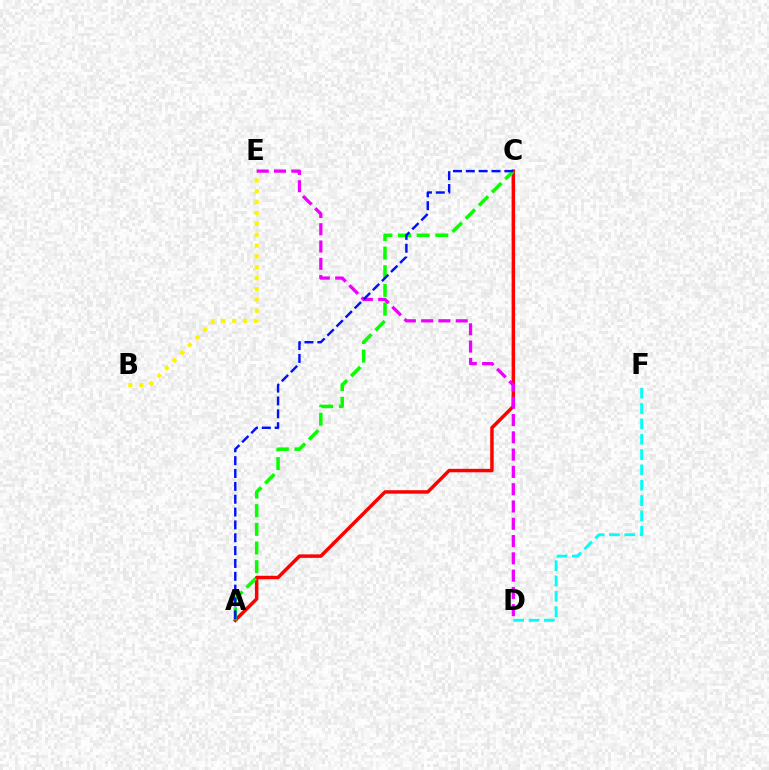{('A', 'C'): [{'color': '#ff0000', 'line_style': 'solid', 'thickness': 2.5}, {'color': '#08ff00', 'line_style': 'dashed', 'thickness': 2.53}, {'color': '#0010ff', 'line_style': 'dashed', 'thickness': 1.75}], ('D', 'F'): [{'color': '#00fff6', 'line_style': 'dashed', 'thickness': 2.08}], ('B', 'E'): [{'color': '#fcf500', 'line_style': 'dotted', 'thickness': 2.95}], ('D', 'E'): [{'color': '#ee00ff', 'line_style': 'dashed', 'thickness': 2.35}]}